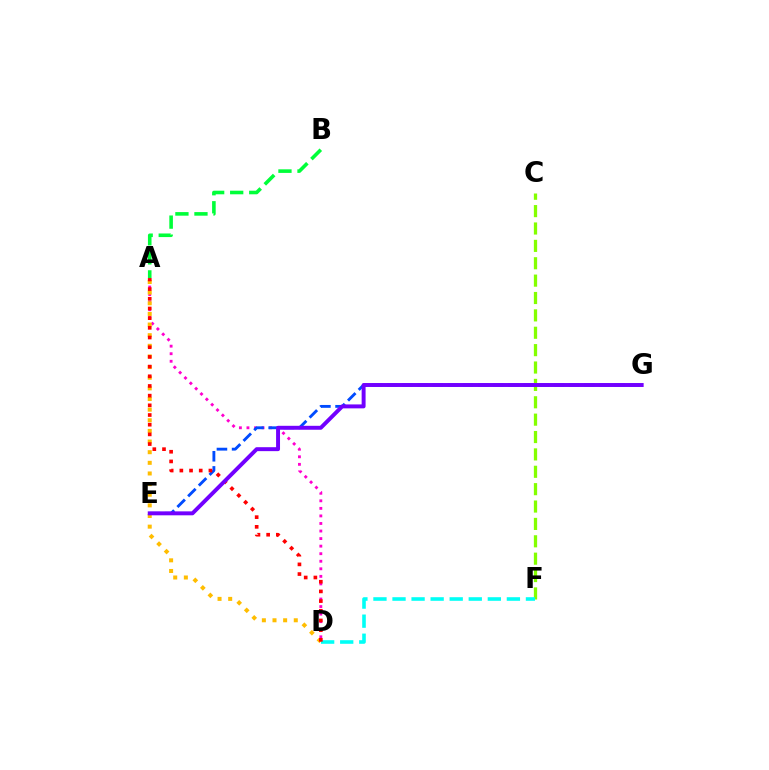{('C', 'F'): [{'color': '#84ff00', 'line_style': 'dashed', 'thickness': 2.36}], ('A', 'D'): [{'color': '#ff00cf', 'line_style': 'dotted', 'thickness': 2.05}, {'color': '#ffbd00', 'line_style': 'dotted', 'thickness': 2.89}, {'color': '#ff0000', 'line_style': 'dotted', 'thickness': 2.63}], ('E', 'G'): [{'color': '#004bff', 'line_style': 'dashed', 'thickness': 2.06}, {'color': '#7200ff', 'line_style': 'solid', 'thickness': 2.84}], ('D', 'F'): [{'color': '#00fff6', 'line_style': 'dashed', 'thickness': 2.59}], ('A', 'B'): [{'color': '#00ff39', 'line_style': 'dashed', 'thickness': 2.59}]}